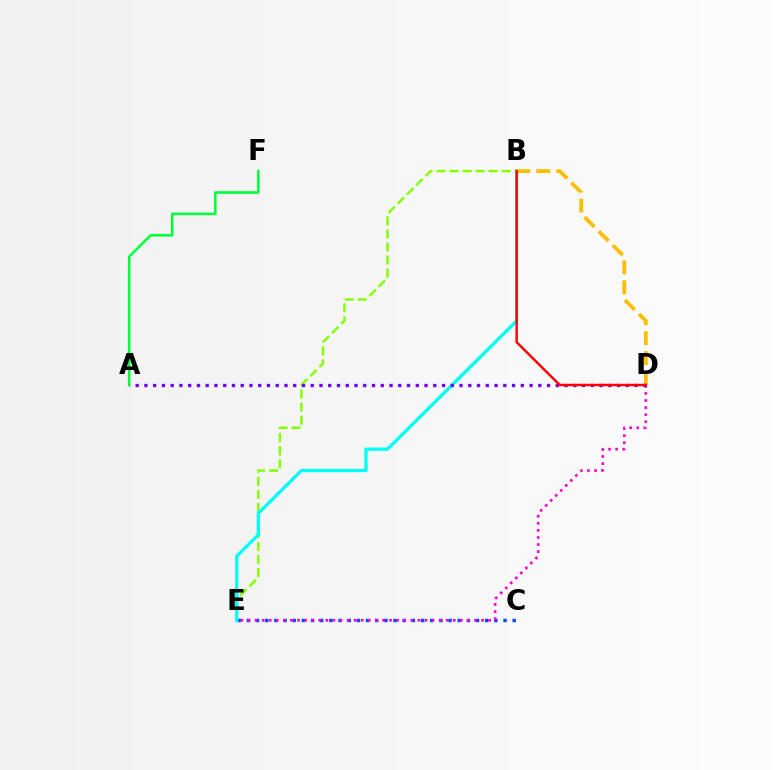{('B', 'E'): [{'color': '#84ff00', 'line_style': 'dashed', 'thickness': 1.77}, {'color': '#00fff6', 'line_style': 'solid', 'thickness': 2.36}], ('C', 'E'): [{'color': '#004bff', 'line_style': 'dotted', 'thickness': 2.49}], ('B', 'D'): [{'color': '#ffbd00', 'line_style': 'dashed', 'thickness': 2.71}, {'color': '#ff0000', 'line_style': 'solid', 'thickness': 1.76}], ('D', 'E'): [{'color': '#ff00cf', 'line_style': 'dotted', 'thickness': 1.92}], ('A', 'D'): [{'color': '#7200ff', 'line_style': 'dotted', 'thickness': 2.38}], ('A', 'F'): [{'color': '#00ff39', 'line_style': 'solid', 'thickness': 1.86}]}